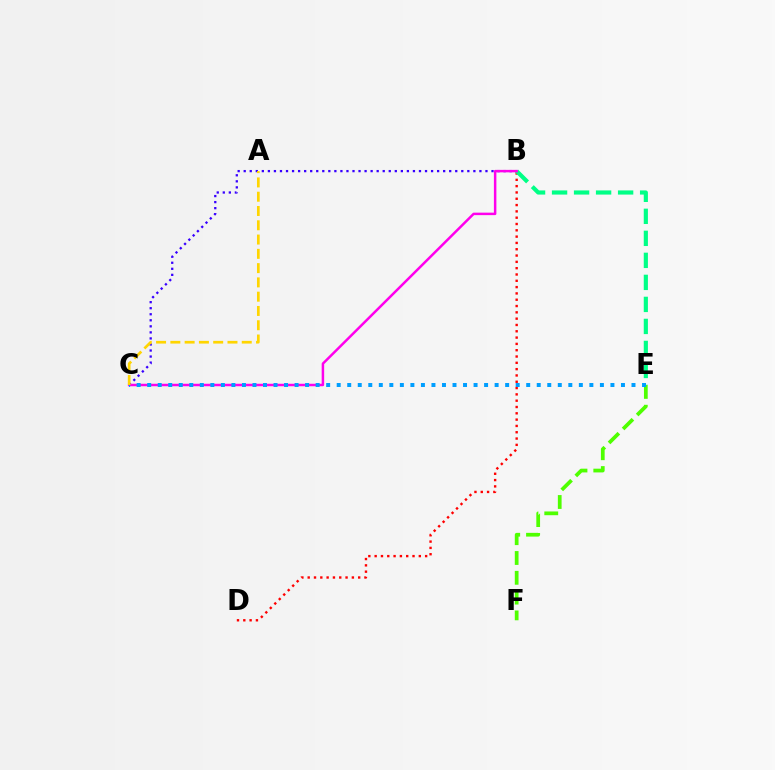{('B', 'C'): [{'color': '#3700ff', 'line_style': 'dotted', 'thickness': 1.64}, {'color': '#ff00ed', 'line_style': 'solid', 'thickness': 1.79}], ('B', 'D'): [{'color': '#ff0000', 'line_style': 'dotted', 'thickness': 1.71}], ('B', 'E'): [{'color': '#00ff86', 'line_style': 'dashed', 'thickness': 2.99}], ('E', 'F'): [{'color': '#4fff00', 'line_style': 'dashed', 'thickness': 2.69}], ('C', 'E'): [{'color': '#009eff', 'line_style': 'dotted', 'thickness': 2.86}], ('A', 'C'): [{'color': '#ffd500', 'line_style': 'dashed', 'thickness': 1.94}]}